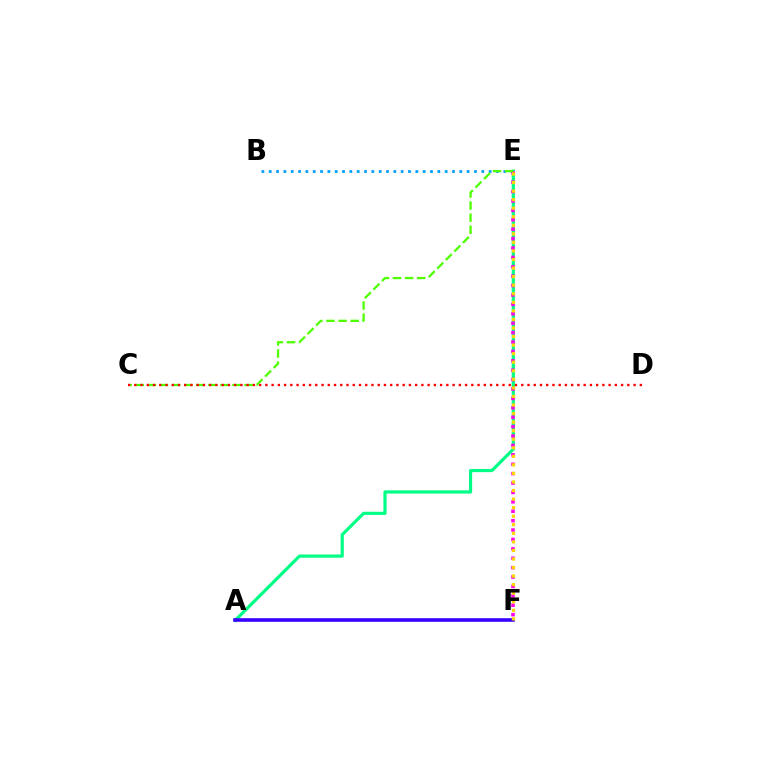{('A', 'E'): [{'color': '#00ff86', 'line_style': 'solid', 'thickness': 2.29}], ('B', 'E'): [{'color': '#009eff', 'line_style': 'dotted', 'thickness': 1.99}], ('E', 'F'): [{'color': '#ff00ed', 'line_style': 'dotted', 'thickness': 2.55}, {'color': '#ffd500', 'line_style': 'dotted', 'thickness': 2.32}], ('C', 'E'): [{'color': '#4fff00', 'line_style': 'dashed', 'thickness': 1.64}], ('A', 'F'): [{'color': '#3700ff', 'line_style': 'solid', 'thickness': 2.6}], ('C', 'D'): [{'color': '#ff0000', 'line_style': 'dotted', 'thickness': 1.7}]}